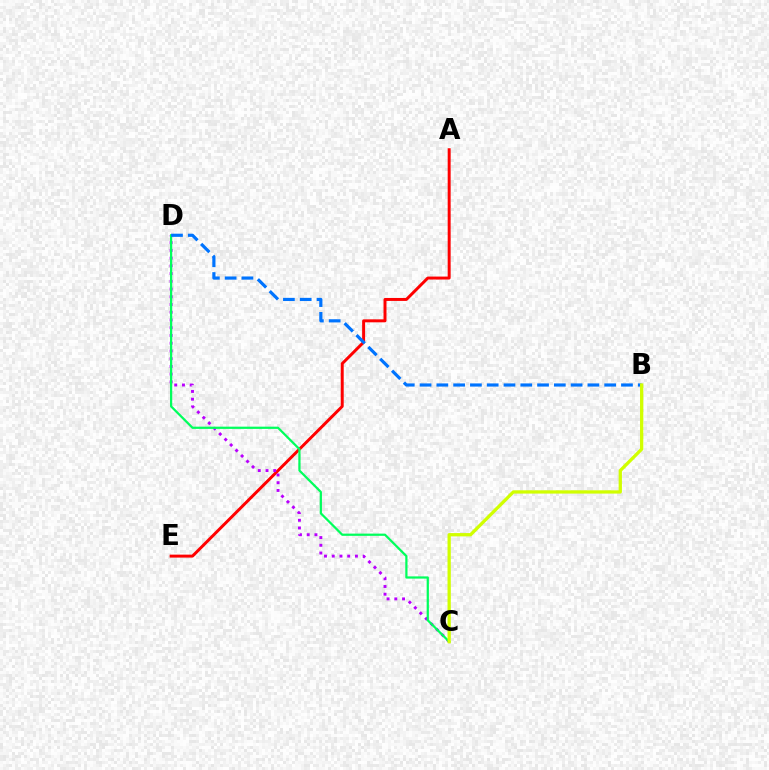{('A', 'E'): [{'color': '#ff0000', 'line_style': 'solid', 'thickness': 2.14}], ('C', 'D'): [{'color': '#b900ff', 'line_style': 'dotted', 'thickness': 2.1}, {'color': '#00ff5c', 'line_style': 'solid', 'thickness': 1.61}], ('B', 'D'): [{'color': '#0074ff', 'line_style': 'dashed', 'thickness': 2.28}], ('B', 'C'): [{'color': '#d1ff00', 'line_style': 'solid', 'thickness': 2.37}]}